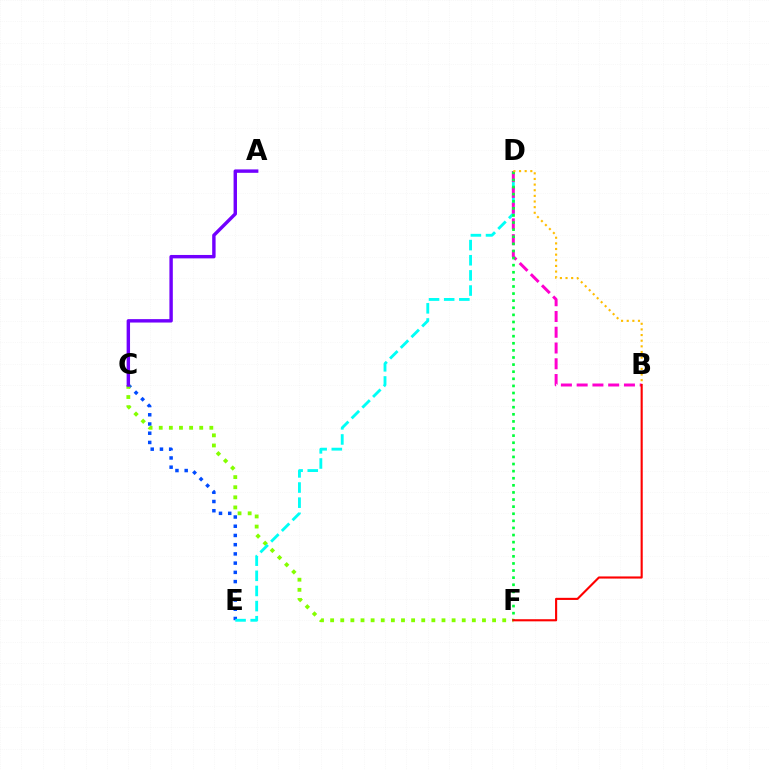{('C', 'E'): [{'color': '#004bff', 'line_style': 'dotted', 'thickness': 2.51}], ('C', 'F'): [{'color': '#84ff00', 'line_style': 'dotted', 'thickness': 2.75}], ('D', 'E'): [{'color': '#00fff6', 'line_style': 'dashed', 'thickness': 2.06}], ('B', 'D'): [{'color': '#ff00cf', 'line_style': 'dashed', 'thickness': 2.14}, {'color': '#ffbd00', 'line_style': 'dotted', 'thickness': 1.53}], ('D', 'F'): [{'color': '#00ff39', 'line_style': 'dotted', 'thickness': 1.93}], ('B', 'F'): [{'color': '#ff0000', 'line_style': 'solid', 'thickness': 1.53}], ('A', 'C'): [{'color': '#7200ff', 'line_style': 'solid', 'thickness': 2.46}]}